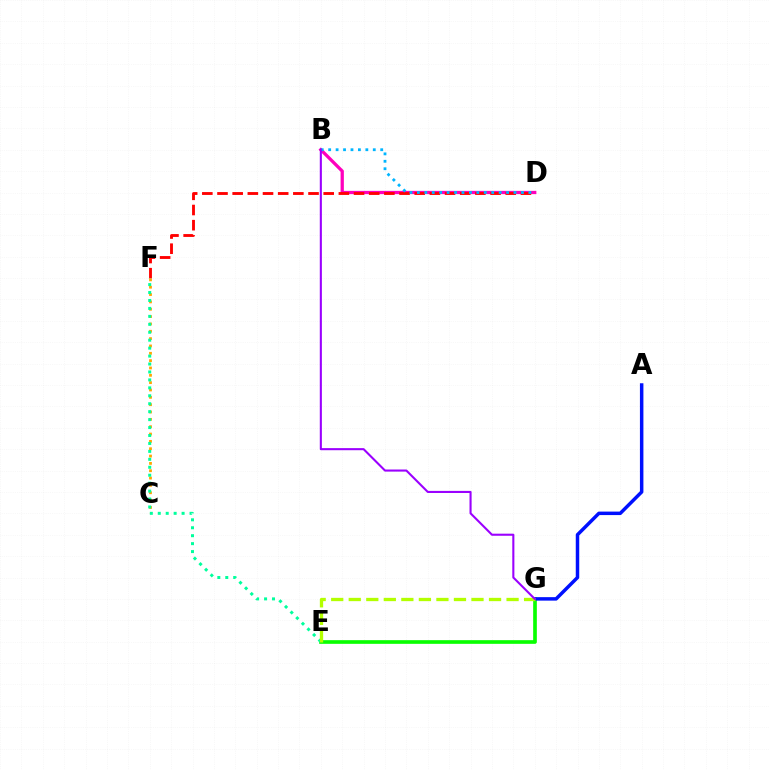{('E', 'G'): [{'color': '#08ff00', 'line_style': 'solid', 'thickness': 2.64}, {'color': '#b3ff00', 'line_style': 'dashed', 'thickness': 2.38}], ('B', 'D'): [{'color': '#ff00bd', 'line_style': 'solid', 'thickness': 2.35}, {'color': '#00b5ff', 'line_style': 'dotted', 'thickness': 2.02}], ('D', 'F'): [{'color': '#ff0000', 'line_style': 'dashed', 'thickness': 2.06}], ('C', 'F'): [{'color': '#ffa500', 'line_style': 'dotted', 'thickness': 1.99}], ('E', 'F'): [{'color': '#00ff9d', 'line_style': 'dotted', 'thickness': 2.16}], ('A', 'G'): [{'color': '#0010ff', 'line_style': 'solid', 'thickness': 2.5}], ('B', 'G'): [{'color': '#9b00ff', 'line_style': 'solid', 'thickness': 1.51}]}